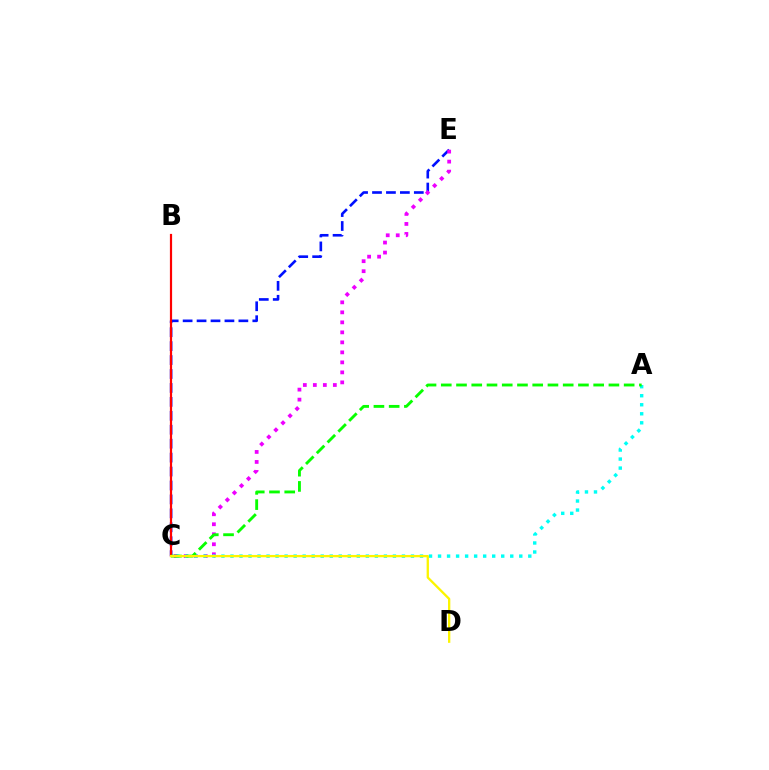{('C', 'E'): [{'color': '#0010ff', 'line_style': 'dashed', 'thickness': 1.89}, {'color': '#ee00ff', 'line_style': 'dotted', 'thickness': 2.72}], ('A', 'C'): [{'color': '#00fff6', 'line_style': 'dotted', 'thickness': 2.45}, {'color': '#08ff00', 'line_style': 'dashed', 'thickness': 2.07}], ('B', 'C'): [{'color': '#ff0000', 'line_style': 'solid', 'thickness': 1.59}], ('C', 'D'): [{'color': '#fcf500', 'line_style': 'solid', 'thickness': 1.67}]}